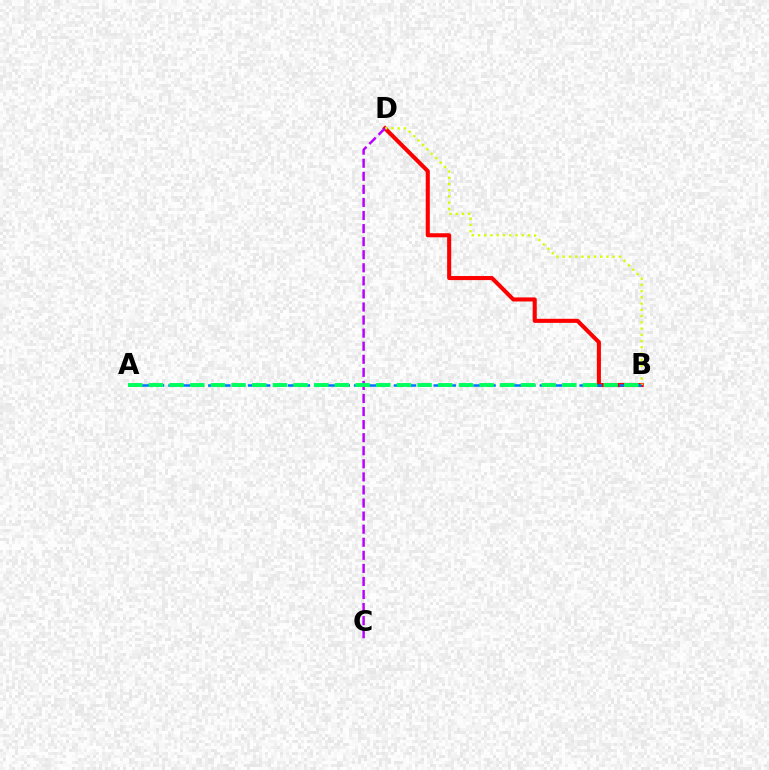{('B', 'D'): [{'color': '#ff0000', 'line_style': 'solid', 'thickness': 2.93}, {'color': '#d1ff00', 'line_style': 'dotted', 'thickness': 1.7}], ('A', 'B'): [{'color': '#0074ff', 'line_style': 'dashed', 'thickness': 1.8}, {'color': '#00ff5c', 'line_style': 'dashed', 'thickness': 2.81}], ('C', 'D'): [{'color': '#b900ff', 'line_style': 'dashed', 'thickness': 1.78}]}